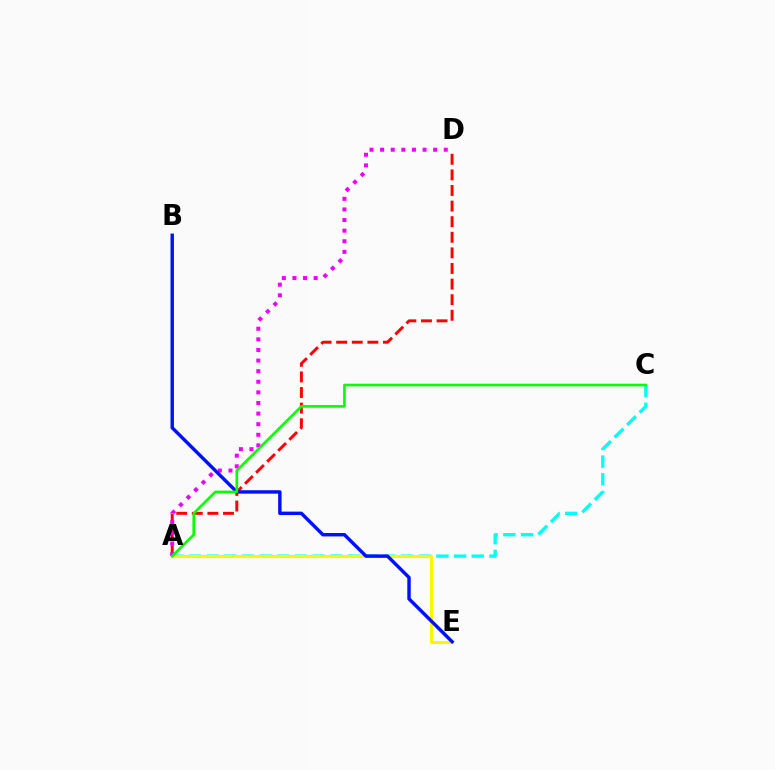{('A', 'C'): [{'color': '#00fff6', 'line_style': 'dashed', 'thickness': 2.4}, {'color': '#08ff00', 'line_style': 'solid', 'thickness': 1.91}], ('A', 'D'): [{'color': '#ff0000', 'line_style': 'dashed', 'thickness': 2.12}, {'color': '#ee00ff', 'line_style': 'dotted', 'thickness': 2.88}], ('A', 'E'): [{'color': '#fcf500', 'line_style': 'solid', 'thickness': 2.17}], ('B', 'E'): [{'color': '#0010ff', 'line_style': 'solid', 'thickness': 2.47}]}